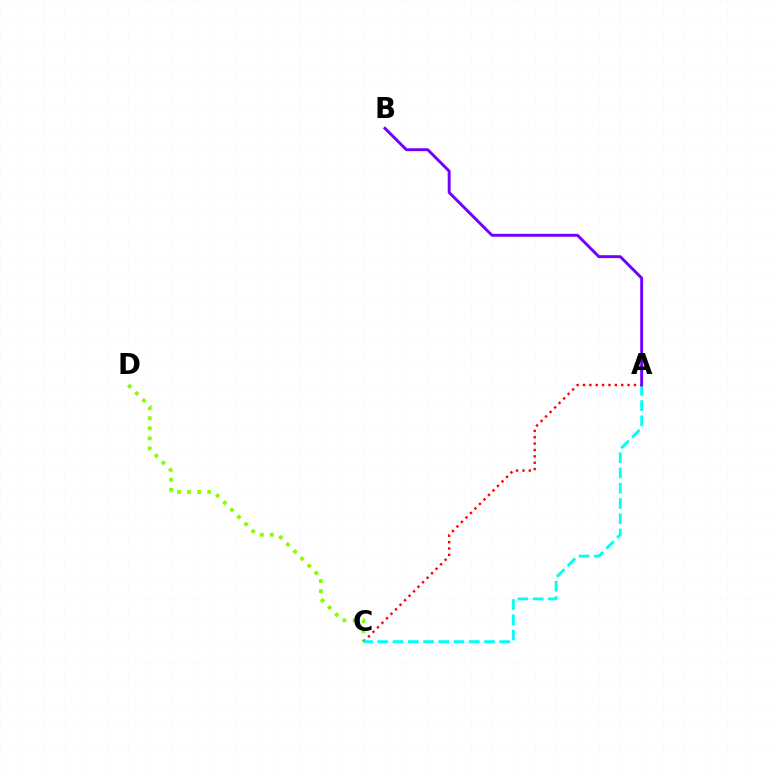{('C', 'D'): [{'color': '#84ff00', 'line_style': 'dotted', 'thickness': 2.73}], ('A', 'C'): [{'color': '#ff0000', 'line_style': 'dotted', 'thickness': 1.73}, {'color': '#00fff6', 'line_style': 'dashed', 'thickness': 2.07}], ('A', 'B'): [{'color': '#7200ff', 'line_style': 'solid', 'thickness': 2.11}]}